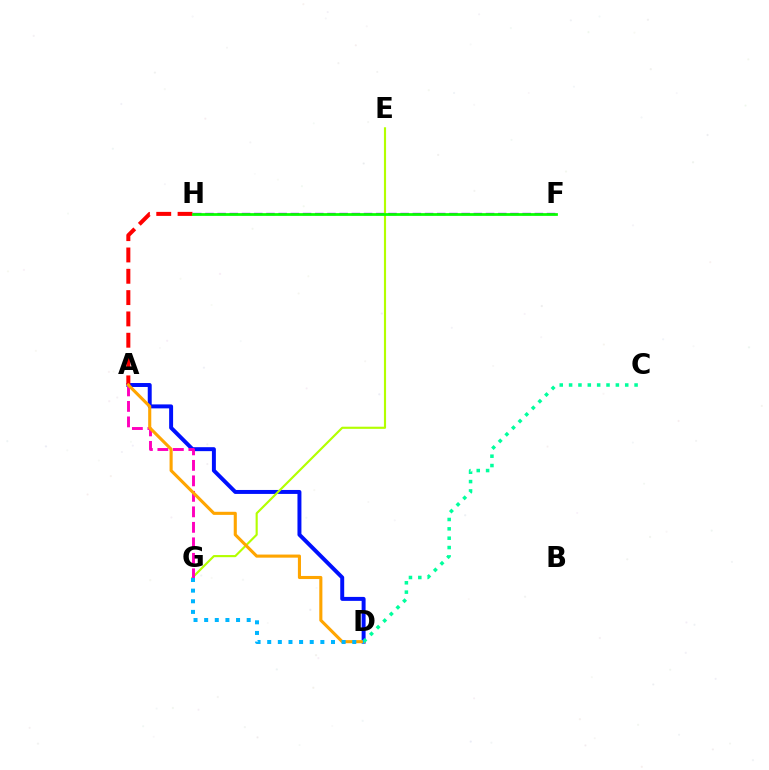{('F', 'H'): [{'color': '#9b00ff', 'line_style': 'dashed', 'thickness': 1.66}, {'color': '#08ff00', 'line_style': 'solid', 'thickness': 1.97}], ('A', 'D'): [{'color': '#0010ff', 'line_style': 'solid', 'thickness': 2.85}, {'color': '#ffa500', 'line_style': 'solid', 'thickness': 2.23}], ('A', 'H'): [{'color': '#ff0000', 'line_style': 'dashed', 'thickness': 2.9}], ('E', 'G'): [{'color': '#b3ff00', 'line_style': 'solid', 'thickness': 1.54}], ('A', 'G'): [{'color': '#ff00bd', 'line_style': 'dashed', 'thickness': 2.1}], ('C', 'D'): [{'color': '#00ff9d', 'line_style': 'dotted', 'thickness': 2.54}], ('D', 'G'): [{'color': '#00b5ff', 'line_style': 'dotted', 'thickness': 2.89}]}